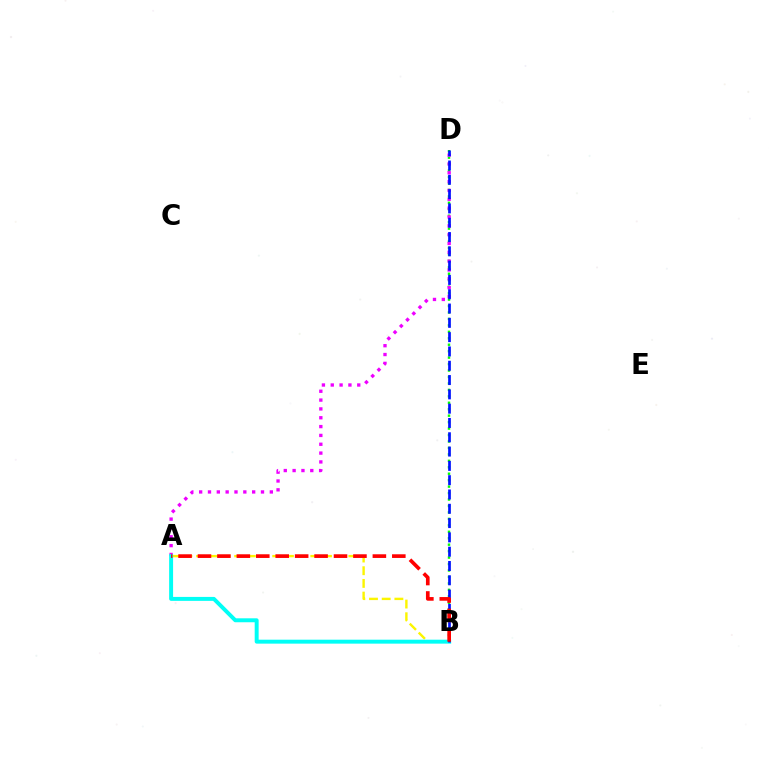{('B', 'D'): [{'color': '#08ff00', 'line_style': 'dotted', 'thickness': 1.75}, {'color': '#0010ff', 'line_style': 'dashed', 'thickness': 1.94}], ('A', 'B'): [{'color': '#fcf500', 'line_style': 'dashed', 'thickness': 1.72}, {'color': '#00fff6', 'line_style': 'solid', 'thickness': 2.84}, {'color': '#ff0000', 'line_style': 'dashed', 'thickness': 2.64}], ('A', 'D'): [{'color': '#ee00ff', 'line_style': 'dotted', 'thickness': 2.4}]}